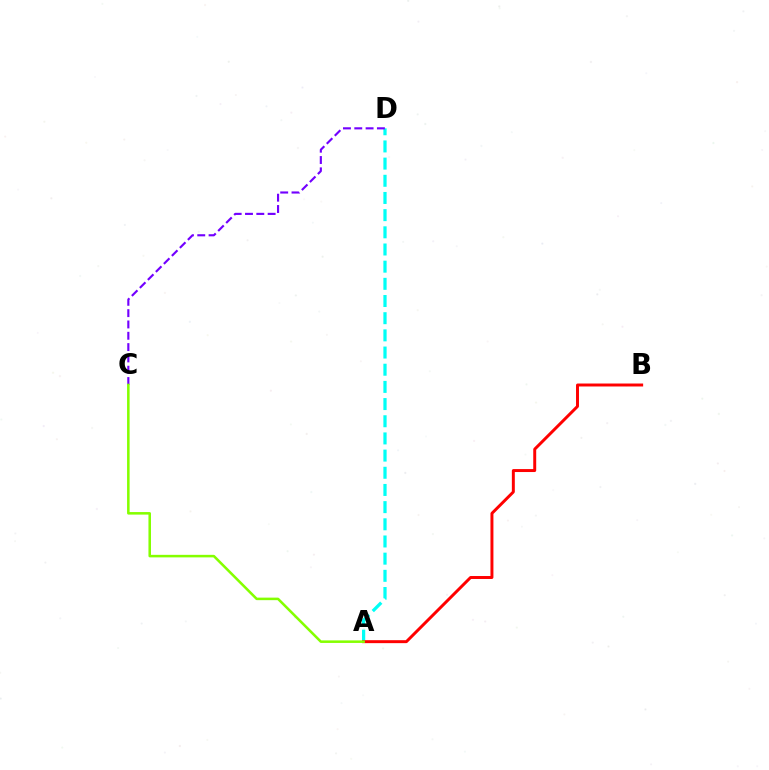{('A', 'D'): [{'color': '#00fff6', 'line_style': 'dashed', 'thickness': 2.33}], ('A', 'B'): [{'color': '#ff0000', 'line_style': 'solid', 'thickness': 2.13}], ('C', 'D'): [{'color': '#7200ff', 'line_style': 'dashed', 'thickness': 1.54}], ('A', 'C'): [{'color': '#84ff00', 'line_style': 'solid', 'thickness': 1.83}]}